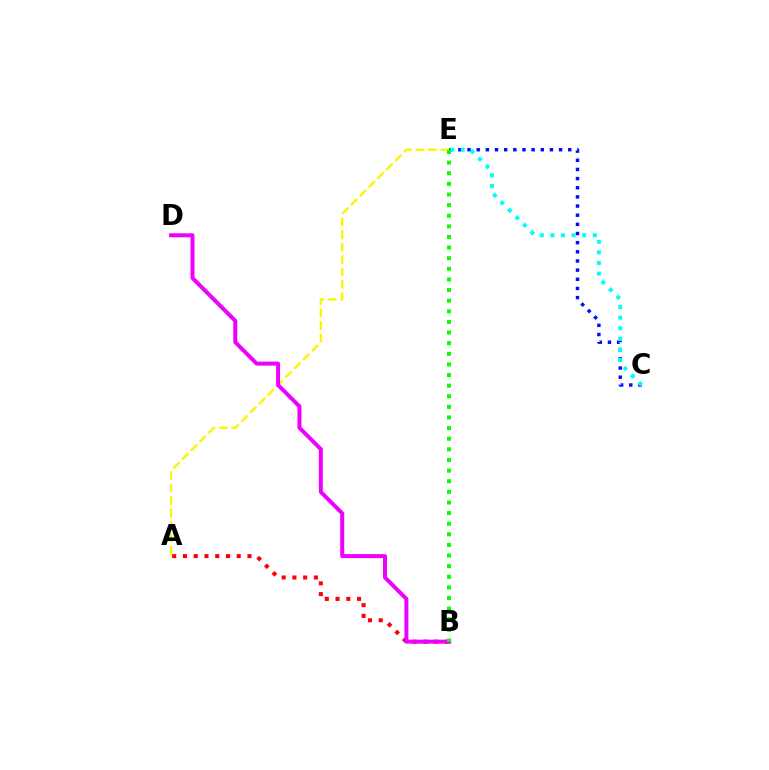{('C', 'E'): [{'color': '#0010ff', 'line_style': 'dotted', 'thickness': 2.49}, {'color': '#00fff6', 'line_style': 'dotted', 'thickness': 2.88}], ('A', 'E'): [{'color': '#fcf500', 'line_style': 'dashed', 'thickness': 1.7}], ('A', 'B'): [{'color': '#ff0000', 'line_style': 'dotted', 'thickness': 2.92}], ('B', 'D'): [{'color': '#ee00ff', 'line_style': 'solid', 'thickness': 2.87}], ('B', 'E'): [{'color': '#08ff00', 'line_style': 'dotted', 'thickness': 2.89}]}